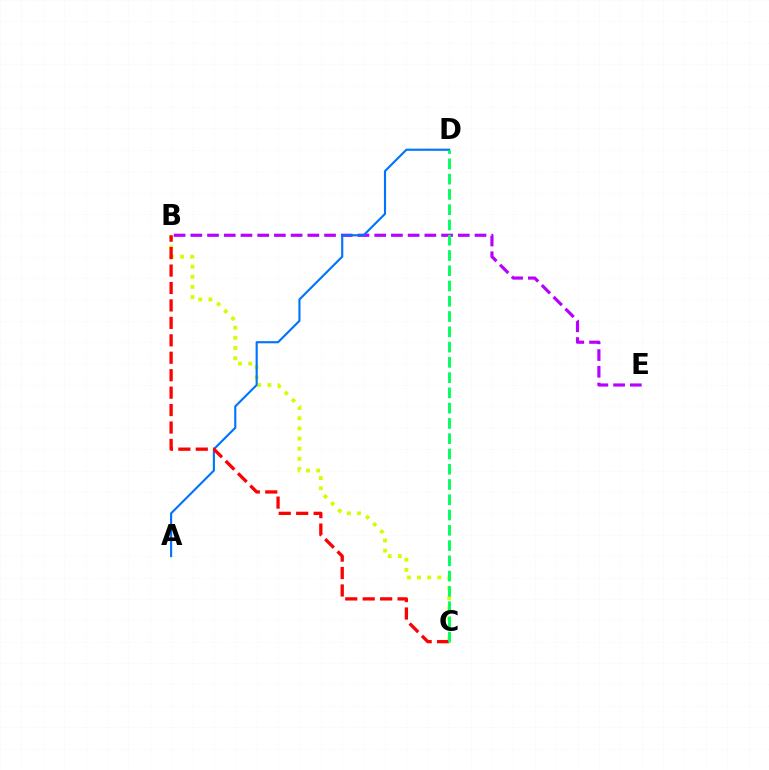{('B', 'E'): [{'color': '#b900ff', 'line_style': 'dashed', 'thickness': 2.27}], ('B', 'C'): [{'color': '#d1ff00', 'line_style': 'dotted', 'thickness': 2.76}, {'color': '#ff0000', 'line_style': 'dashed', 'thickness': 2.37}], ('A', 'D'): [{'color': '#0074ff', 'line_style': 'solid', 'thickness': 1.54}], ('C', 'D'): [{'color': '#00ff5c', 'line_style': 'dashed', 'thickness': 2.07}]}